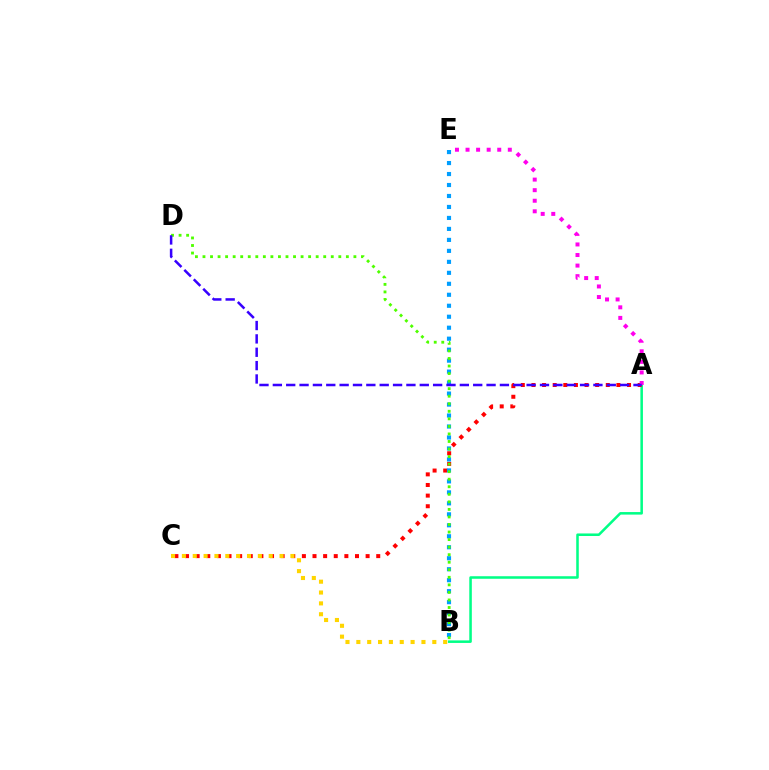{('A', 'B'): [{'color': '#00ff86', 'line_style': 'solid', 'thickness': 1.83}], ('A', 'C'): [{'color': '#ff0000', 'line_style': 'dotted', 'thickness': 2.89}], ('B', 'C'): [{'color': '#ffd500', 'line_style': 'dotted', 'thickness': 2.95}], ('A', 'E'): [{'color': '#ff00ed', 'line_style': 'dotted', 'thickness': 2.87}], ('B', 'E'): [{'color': '#009eff', 'line_style': 'dotted', 'thickness': 2.98}], ('B', 'D'): [{'color': '#4fff00', 'line_style': 'dotted', 'thickness': 2.05}], ('A', 'D'): [{'color': '#3700ff', 'line_style': 'dashed', 'thickness': 1.81}]}